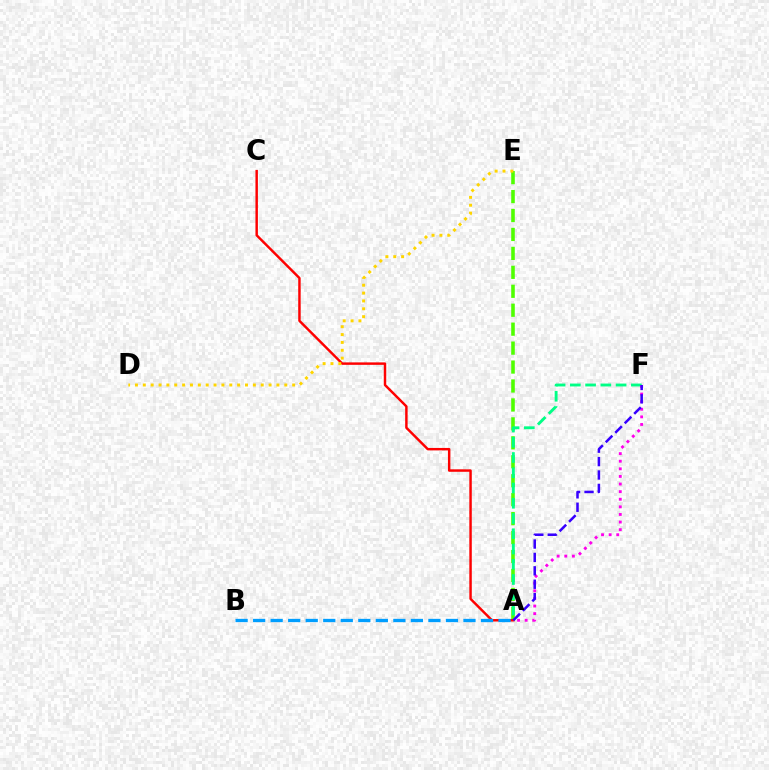{('A', 'E'): [{'color': '#4fff00', 'line_style': 'dashed', 'thickness': 2.57}], ('A', 'F'): [{'color': '#00ff86', 'line_style': 'dashed', 'thickness': 2.07}, {'color': '#ff00ed', 'line_style': 'dotted', 'thickness': 2.07}, {'color': '#3700ff', 'line_style': 'dashed', 'thickness': 1.82}], ('A', 'C'): [{'color': '#ff0000', 'line_style': 'solid', 'thickness': 1.77}], ('A', 'B'): [{'color': '#009eff', 'line_style': 'dashed', 'thickness': 2.38}], ('D', 'E'): [{'color': '#ffd500', 'line_style': 'dotted', 'thickness': 2.14}]}